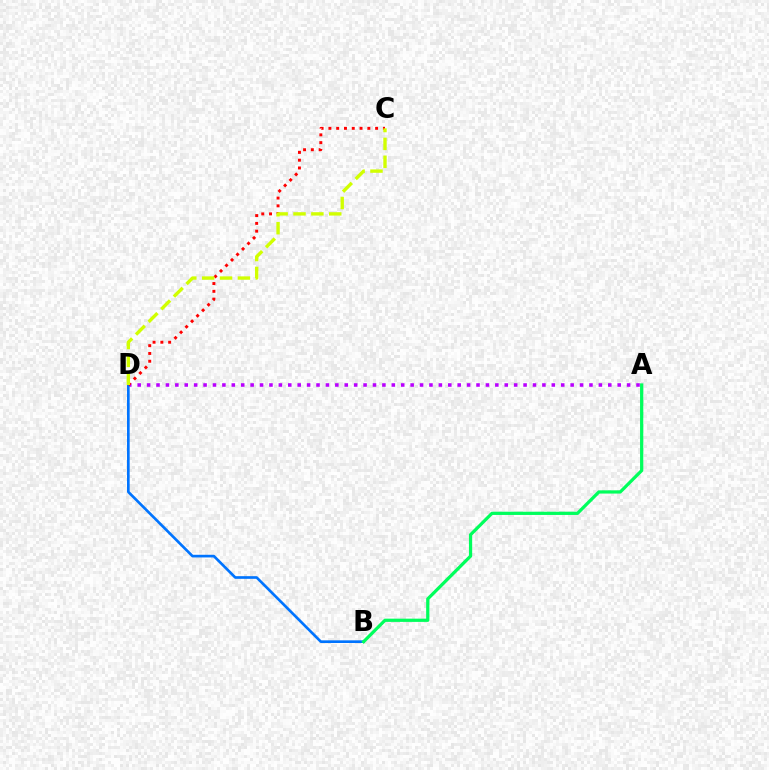{('A', 'D'): [{'color': '#b900ff', 'line_style': 'dotted', 'thickness': 2.56}], ('B', 'D'): [{'color': '#0074ff', 'line_style': 'solid', 'thickness': 1.92}], ('A', 'B'): [{'color': '#00ff5c', 'line_style': 'solid', 'thickness': 2.33}], ('C', 'D'): [{'color': '#ff0000', 'line_style': 'dotted', 'thickness': 2.12}, {'color': '#d1ff00', 'line_style': 'dashed', 'thickness': 2.43}]}